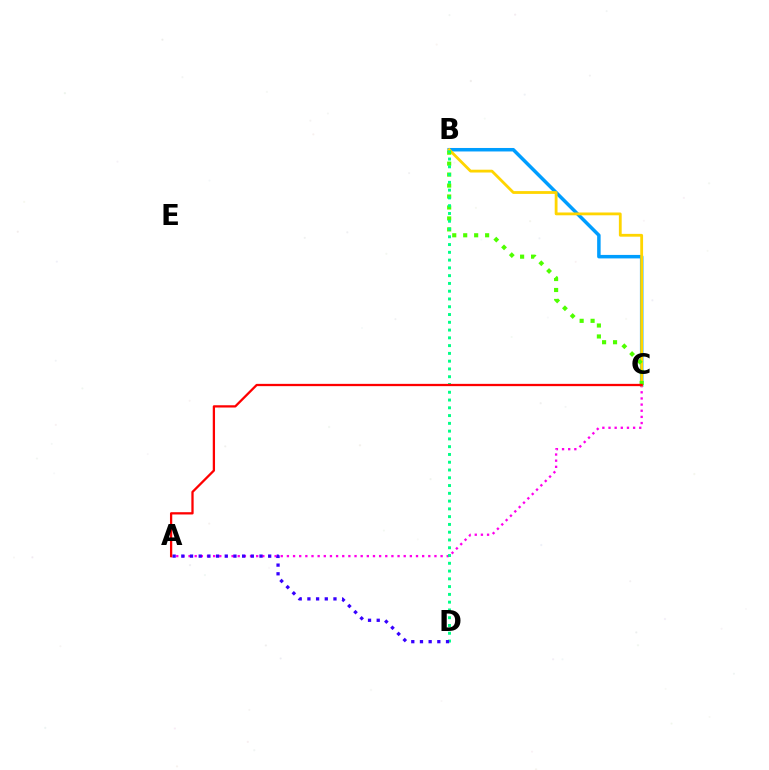{('B', 'C'): [{'color': '#009eff', 'line_style': 'solid', 'thickness': 2.51}, {'color': '#ffd500', 'line_style': 'solid', 'thickness': 2.02}, {'color': '#4fff00', 'line_style': 'dotted', 'thickness': 2.98}], ('A', 'C'): [{'color': '#ff00ed', 'line_style': 'dotted', 'thickness': 1.67}, {'color': '#ff0000', 'line_style': 'solid', 'thickness': 1.64}], ('B', 'D'): [{'color': '#00ff86', 'line_style': 'dotted', 'thickness': 2.11}], ('A', 'D'): [{'color': '#3700ff', 'line_style': 'dotted', 'thickness': 2.36}]}